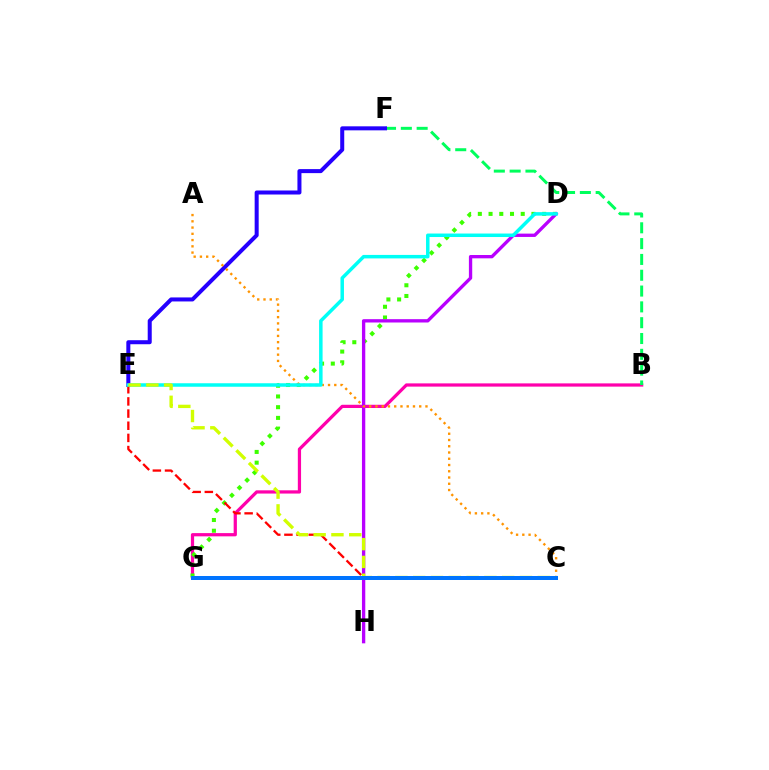{('B', 'G'): [{'color': '#ff00ac', 'line_style': 'solid', 'thickness': 2.33}], ('D', 'G'): [{'color': '#3dff00', 'line_style': 'dotted', 'thickness': 2.91}], ('D', 'H'): [{'color': '#b900ff', 'line_style': 'solid', 'thickness': 2.39}], ('B', 'F'): [{'color': '#00ff5c', 'line_style': 'dashed', 'thickness': 2.15}], ('E', 'F'): [{'color': '#2500ff', 'line_style': 'solid', 'thickness': 2.89}], ('C', 'E'): [{'color': '#ff0000', 'line_style': 'dashed', 'thickness': 1.65}, {'color': '#d1ff00', 'line_style': 'dashed', 'thickness': 2.42}], ('A', 'C'): [{'color': '#ff9400', 'line_style': 'dotted', 'thickness': 1.7}], ('D', 'E'): [{'color': '#00fff6', 'line_style': 'solid', 'thickness': 2.52}], ('C', 'G'): [{'color': '#0074ff', 'line_style': 'solid', 'thickness': 2.88}]}